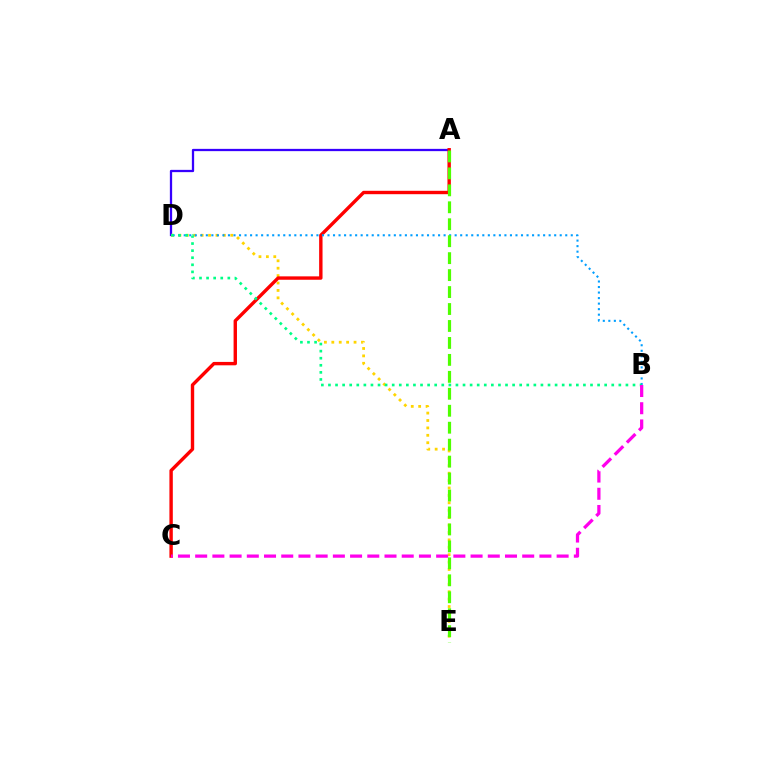{('A', 'D'): [{'color': '#3700ff', 'line_style': 'solid', 'thickness': 1.64}], ('D', 'E'): [{'color': '#ffd500', 'line_style': 'dotted', 'thickness': 2.01}], ('A', 'C'): [{'color': '#ff0000', 'line_style': 'solid', 'thickness': 2.44}], ('B', 'D'): [{'color': '#009eff', 'line_style': 'dotted', 'thickness': 1.5}, {'color': '#00ff86', 'line_style': 'dotted', 'thickness': 1.92}], ('B', 'C'): [{'color': '#ff00ed', 'line_style': 'dashed', 'thickness': 2.34}], ('A', 'E'): [{'color': '#4fff00', 'line_style': 'dashed', 'thickness': 2.3}]}